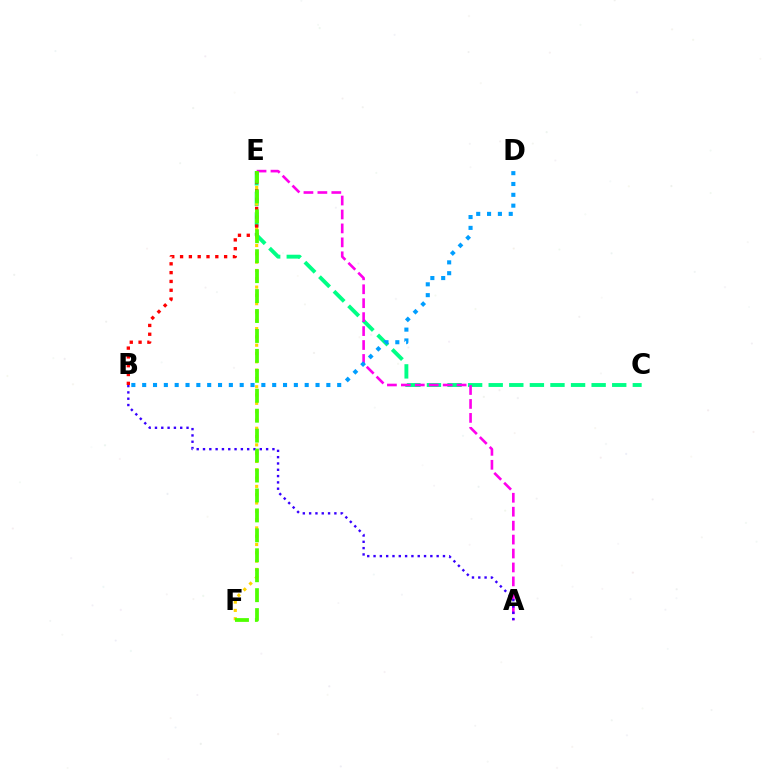{('C', 'E'): [{'color': '#00ff86', 'line_style': 'dashed', 'thickness': 2.8}], ('E', 'F'): [{'color': '#ffd500', 'line_style': 'dotted', 'thickness': 2.26}, {'color': '#4fff00', 'line_style': 'dashed', 'thickness': 2.71}], ('A', 'E'): [{'color': '#ff00ed', 'line_style': 'dashed', 'thickness': 1.89}], ('B', 'E'): [{'color': '#ff0000', 'line_style': 'dotted', 'thickness': 2.39}], ('A', 'B'): [{'color': '#3700ff', 'line_style': 'dotted', 'thickness': 1.71}], ('B', 'D'): [{'color': '#009eff', 'line_style': 'dotted', 'thickness': 2.94}]}